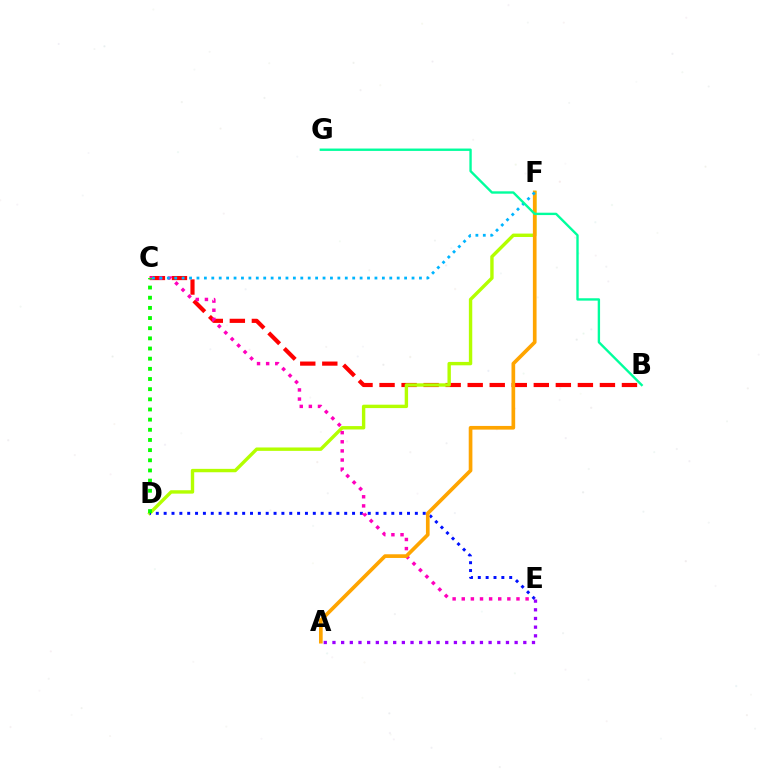{('B', 'C'): [{'color': '#ff0000', 'line_style': 'dashed', 'thickness': 2.99}], ('D', 'F'): [{'color': '#b3ff00', 'line_style': 'solid', 'thickness': 2.44}], ('D', 'E'): [{'color': '#0010ff', 'line_style': 'dotted', 'thickness': 2.13}], ('C', 'E'): [{'color': '#ff00bd', 'line_style': 'dotted', 'thickness': 2.48}], ('A', 'F'): [{'color': '#ffa500', 'line_style': 'solid', 'thickness': 2.65}], ('C', 'F'): [{'color': '#00b5ff', 'line_style': 'dotted', 'thickness': 2.01}], ('B', 'G'): [{'color': '#00ff9d', 'line_style': 'solid', 'thickness': 1.71}], ('C', 'D'): [{'color': '#08ff00', 'line_style': 'dotted', 'thickness': 2.76}], ('A', 'E'): [{'color': '#9b00ff', 'line_style': 'dotted', 'thickness': 2.36}]}